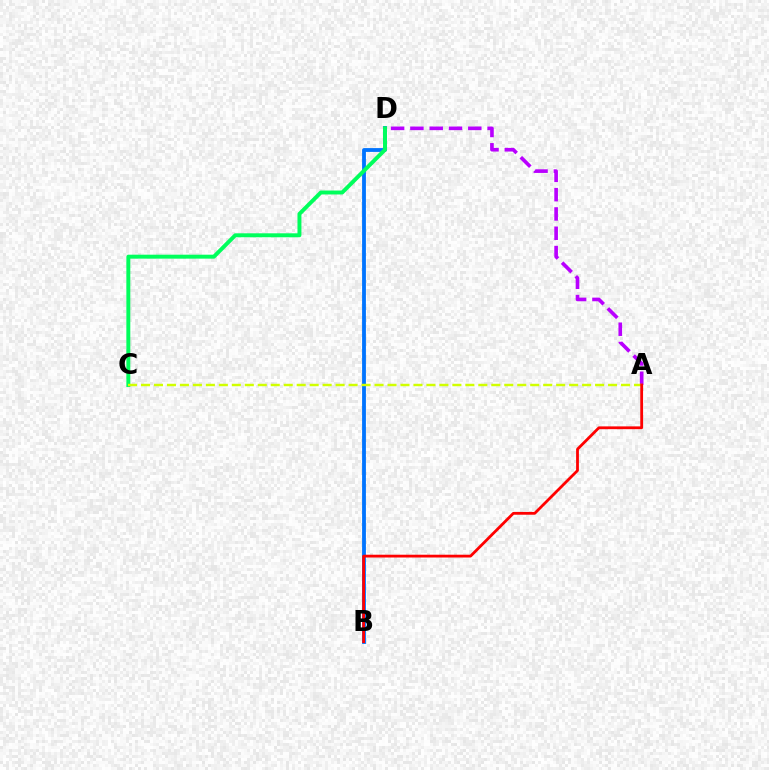{('B', 'D'): [{'color': '#0074ff', 'line_style': 'solid', 'thickness': 2.75}], ('C', 'D'): [{'color': '#00ff5c', 'line_style': 'solid', 'thickness': 2.84}], ('A', 'D'): [{'color': '#b900ff', 'line_style': 'dashed', 'thickness': 2.62}], ('A', 'C'): [{'color': '#d1ff00', 'line_style': 'dashed', 'thickness': 1.76}], ('A', 'B'): [{'color': '#ff0000', 'line_style': 'solid', 'thickness': 2.01}]}